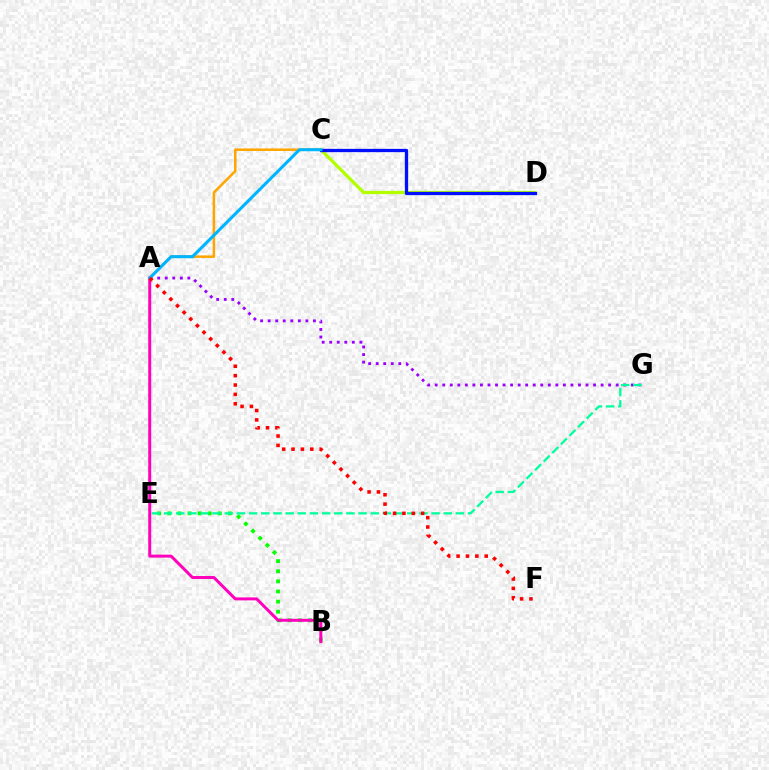{('A', 'C'): [{'color': '#ffa500', 'line_style': 'solid', 'thickness': 1.81}, {'color': '#00b5ff', 'line_style': 'solid', 'thickness': 2.2}], ('A', 'G'): [{'color': '#9b00ff', 'line_style': 'dotted', 'thickness': 2.05}], ('C', 'D'): [{'color': '#b3ff00', 'line_style': 'solid', 'thickness': 2.35}, {'color': '#0010ff', 'line_style': 'solid', 'thickness': 2.37}], ('B', 'E'): [{'color': '#08ff00', 'line_style': 'dotted', 'thickness': 2.75}], ('E', 'G'): [{'color': '#00ff9d', 'line_style': 'dashed', 'thickness': 1.65}], ('A', 'B'): [{'color': '#ff00bd', 'line_style': 'solid', 'thickness': 2.15}], ('A', 'F'): [{'color': '#ff0000', 'line_style': 'dotted', 'thickness': 2.55}]}